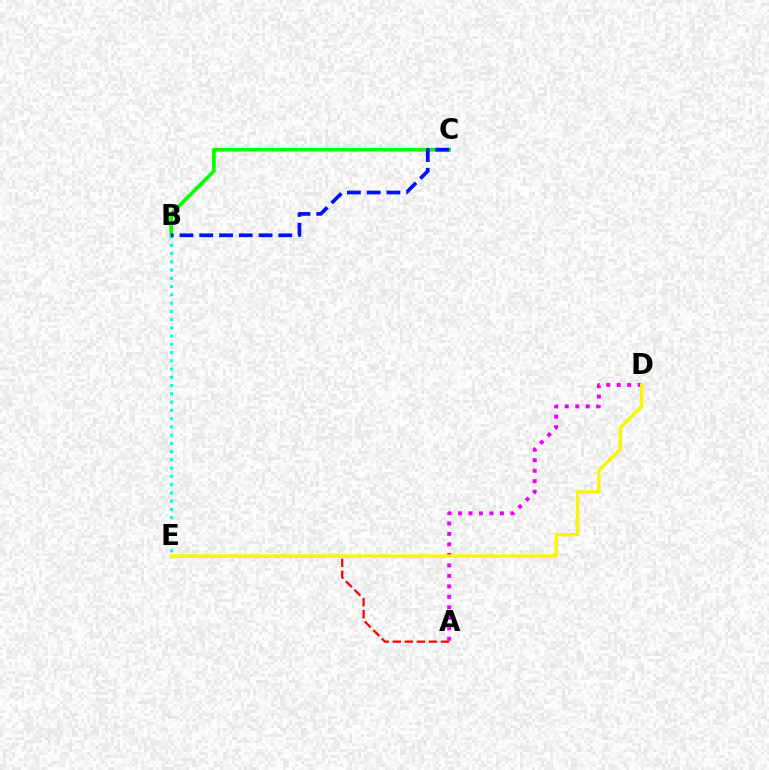{('B', 'E'): [{'color': '#00fff6', 'line_style': 'dotted', 'thickness': 2.24}], ('A', 'E'): [{'color': '#ff0000', 'line_style': 'dashed', 'thickness': 1.64}], ('A', 'D'): [{'color': '#ee00ff', 'line_style': 'dotted', 'thickness': 2.85}], ('B', 'C'): [{'color': '#08ff00', 'line_style': 'solid', 'thickness': 2.68}, {'color': '#0010ff', 'line_style': 'dashed', 'thickness': 2.69}], ('D', 'E'): [{'color': '#fcf500', 'line_style': 'solid', 'thickness': 2.42}]}